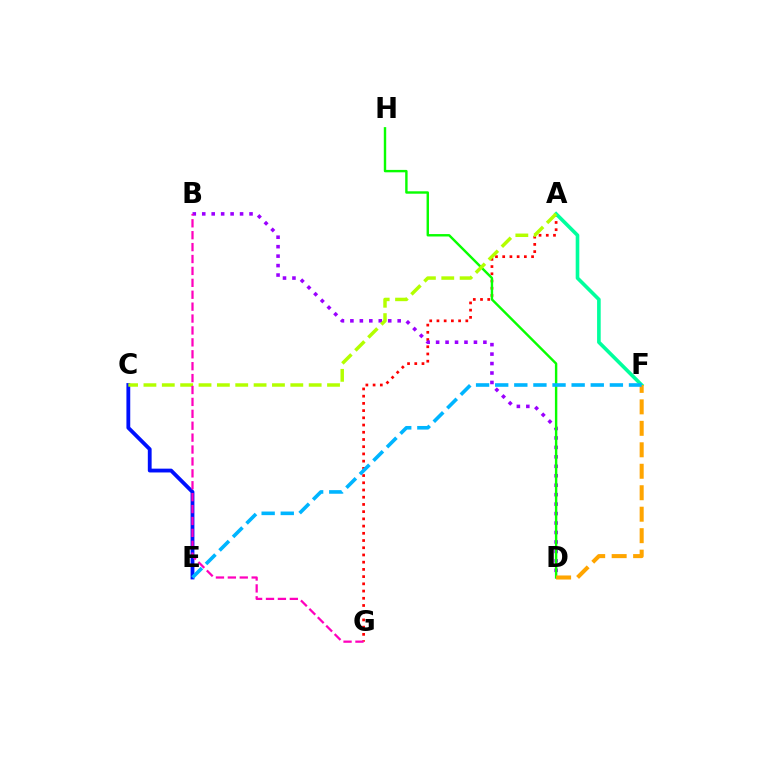{('A', 'G'): [{'color': '#ff0000', 'line_style': 'dotted', 'thickness': 1.96}], ('B', 'D'): [{'color': '#9b00ff', 'line_style': 'dotted', 'thickness': 2.57}], ('D', 'H'): [{'color': '#08ff00', 'line_style': 'solid', 'thickness': 1.74}], ('A', 'F'): [{'color': '#00ff9d', 'line_style': 'solid', 'thickness': 2.61}], ('D', 'F'): [{'color': '#ffa500', 'line_style': 'dashed', 'thickness': 2.92}], ('C', 'E'): [{'color': '#0010ff', 'line_style': 'solid', 'thickness': 2.75}], ('E', 'F'): [{'color': '#00b5ff', 'line_style': 'dashed', 'thickness': 2.6}], ('A', 'C'): [{'color': '#b3ff00', 'line_style': 'dashed', 'thickness': 2.49}], ('B', 'G'): [{'color': '#ff00bd', 'line_style': 'dashed', 'thickness': 1.62}]}